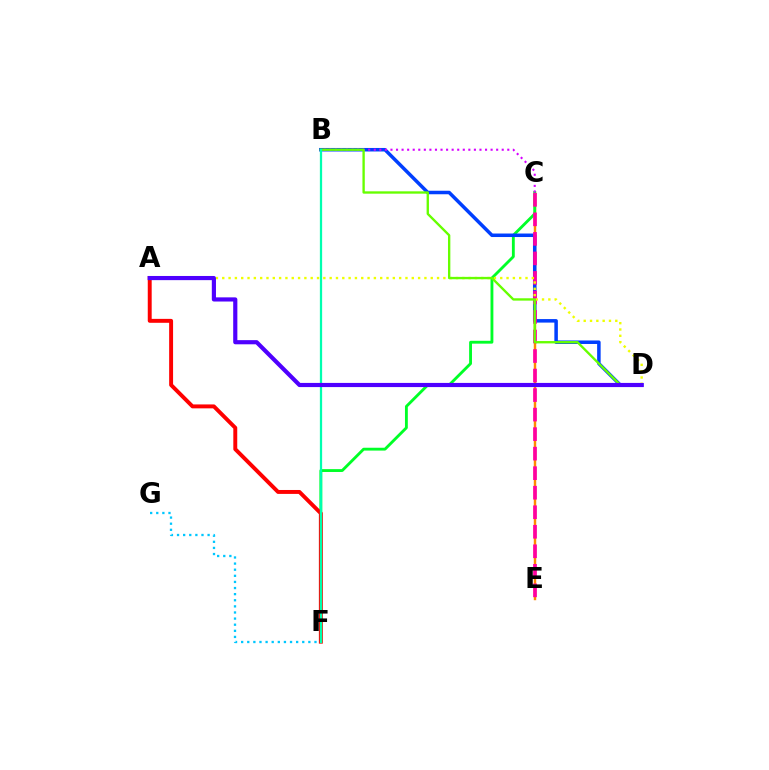{('C', 'E'): [{'color': '#ff8800', 'line_style': 'solid', 'thickness': 1.76}, {'color': '#ff00a0', 'line_style': 'dashed', 'thickness': 2.65}], ('C', 'F'): [{'color': '#00ff27', 'line_style': 'solid', 'thickness': 2.05}], ('B', 'D'): [{'color': '#003fff', 'line_style': 'solid', 'thickness': 2.53}, {'color': '#66ff00', 'line_style': 'solid', 'thickness': 1.69}], ('B', 'C'): [{'color': '#d600ff', 'line_style': 'dotted', 'thickness': 1.51}], ('A', 'F'): [{'color': '#ff0000', 'line_style': 'solid', 'thickness': 2.83}], ('F', 'G'): [{'color': '#00c7ff', 'line_style': 'dotted', 'thickness': 1.66}], ('A', 'D'): [{'color': '#eeff00', 'line_style': 'dotted', 'thickness': 1.72}, {'color': '#4f00ff', 'line_style': 'solid', 'thickness': 3.0}], ('B', 'F'): [{'color': '#00ffaf', 'line_style': 'solid', 'thickness': 1.63}]}